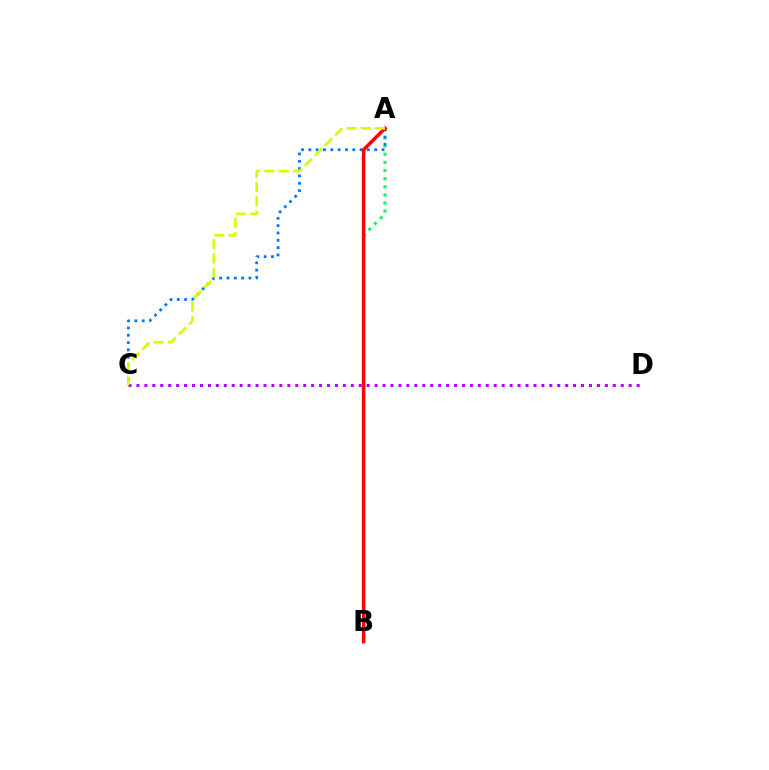{('C', 'D'): [{'color': '#b900ff', 'line_style': 'dotted', 'thickness': 2.16}], ('A', 'B'): [{'color': '#00ff5c', 'line_style': 'dotted', 'thickness': 2.21}, {'color': '#ff0000', 'line_style': 'solid', 'thickness': 2.49}], ('A', 'C'): [{'color': '#0074ff', 'line_style': 'dotted', 'thickness': 1.99}, {'color': '#d1ff00', 'line_style': 'dashed', 'thickness': 1.94}]}